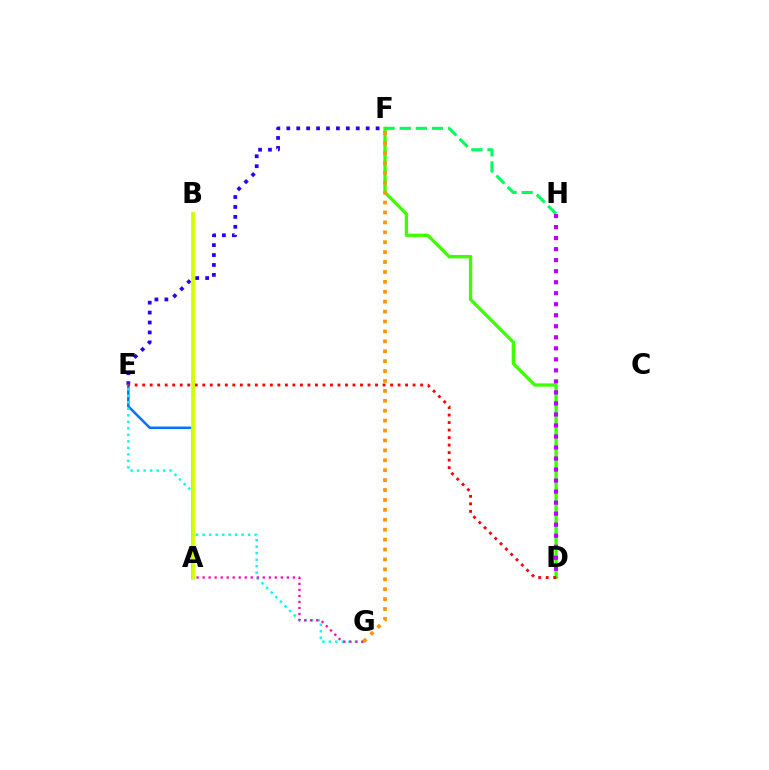{('E', 'F'): [{'color': '#2500ff', 'line_style': 'dotted', 'thickness': 2.7}], ('D', 'F'): [{'color': '#3dff00', 'line_style': 'solid', 'thickness': 2.38}], ('A', 'E'): [{'color': '#0074ff', 'line_style': 'solid', 'thickness': 1.82}], ('D', 'E'): [{'color': '#ff0000', 'line_style': 'dotted', 'thickness': 2.04}], ('E', 'G'): [{'color': '#00fff6', 'line_style': 'dotted', 'thickness': 1.77}], ('F', 'H'): [{'color': '#00ff5c', 'line_style': 'dashed', 'thickness': 2.19}], ('A', 'G'): [{'color': '#ff00ac', 'line_style': 'dotted', 'thickness': 1.63}], ('D', 'H'): [{'color': '#b900ff', 'line_style': 'dotted', 'thickness': 2.99}], ('A', 'B'): [{'color': '#d1ff00', 'line_style': 'solid', 'thickness': 2.72}], ('F', 'G'): [{'color': '#ff9400', 'line_style': 'dotted', 'thickness': 2.69}]}